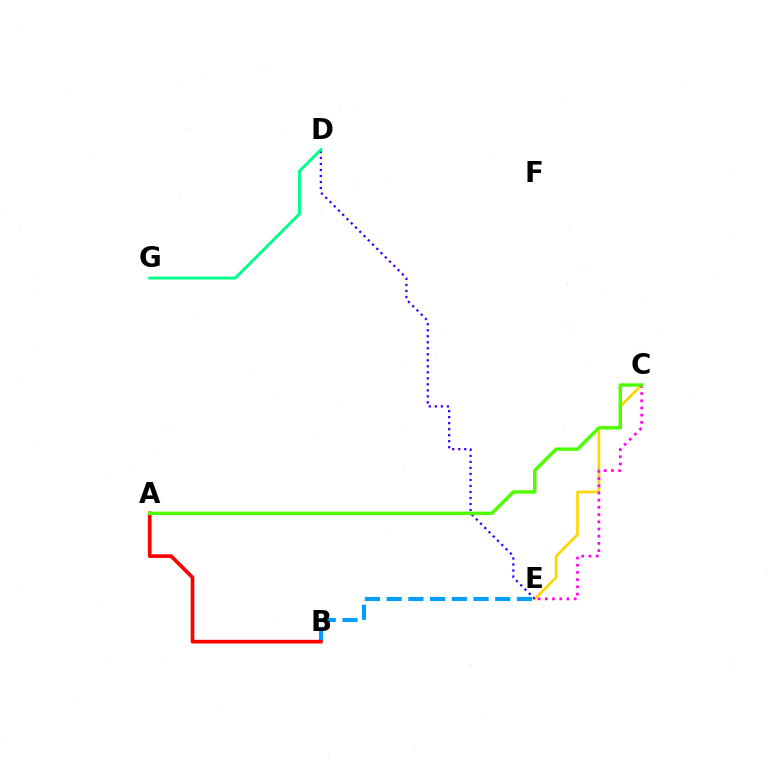{('B', 'E'): [{'color': '#009eff', 'line_style': 'dashed', 'thickness': 2.95}], ('A', 'B'): [{'color': '#ff0000', 'line_style': 'solid', 'thickness': 2.64}], ('C', 'E'): [{'color': '#ffd500', 'line_style': 'solid', 'thickness': 1.92}, {'color': '#ff00ed', 'line_style': 'dotted', 'thickness': 1.96}], ('D', 'E'): [{'color': '#3700ff', 'line_style': 'dotted', 'thickness': 1.63}], ('D', 'G'): [{'color': '#00ff86', 'line_style': 'solid', 'thickness': 2.11}], ('A', 'C'): [{'color': '#4fff00', 'line_style': 'solid', 'thickness': 2.47}]}